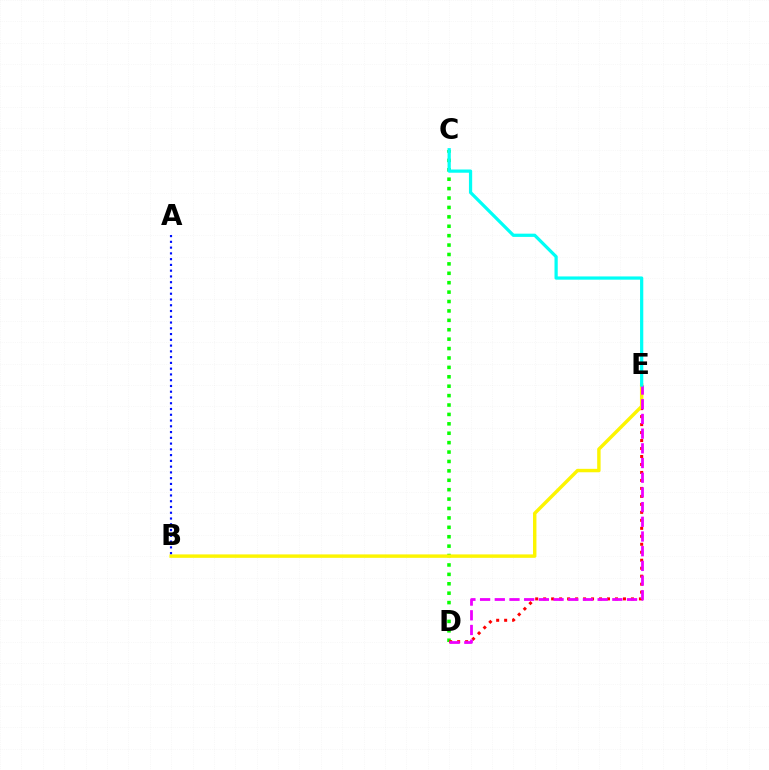{('C', 'D'): [{'color': '#08ff00', 'line_style': 'dotted', 'thickness': 2.56}], ('D', 'E'): [{'color': '#ff0000', 'line_style': 'dotted', 'thickness': 2.17}, {'color': '#ee00ff', 'line_style': 'dashed', 'thickness': 2.0}], ('B', 'E'): [{'color': '#fcf500', 'line_style': 'solid', 'thickness': 2.47}], ('A', 'B'): [{'color': '#0010ff', 'line_style': 'dotted', 'thickness': 1.57}], ('C', 'E'): [{'color': '#00fff6', 'line_style': 'solid', 'thickness': 2.33}]}